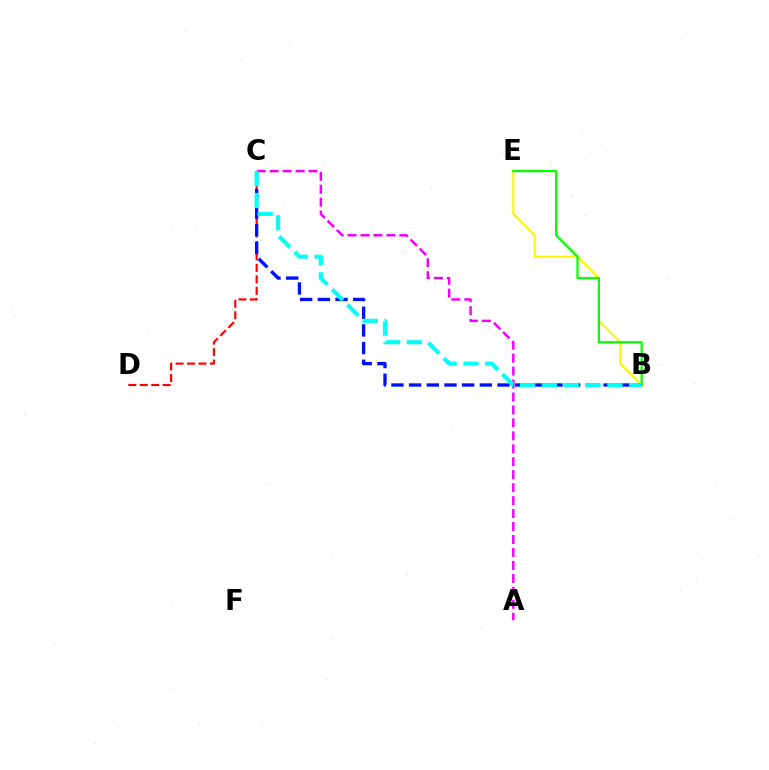{('C', 'D'): [{'color': '#ff0000', 'line_style': 'dashed', 'thickness': 1.55}], ('B', 'E'): [{'color': '#fcf500', 'line_style': 'solid', 'thickness': 1.52}, {'color': '#08ff00', 'line_style': 'solid', 'thickness': 1.61}], ('B', 'C'): [{'color': '#0010ff', 'line_style': 'dashed', 'thickness': 2.4}, {'color': '#00fff6', 'line_style': 'dashed', 'thickness': 2.96}], ('A', 'C'): [{'color': '#ee00ff', 'line_style': 'dashed', 'thickness': 1.76}]}